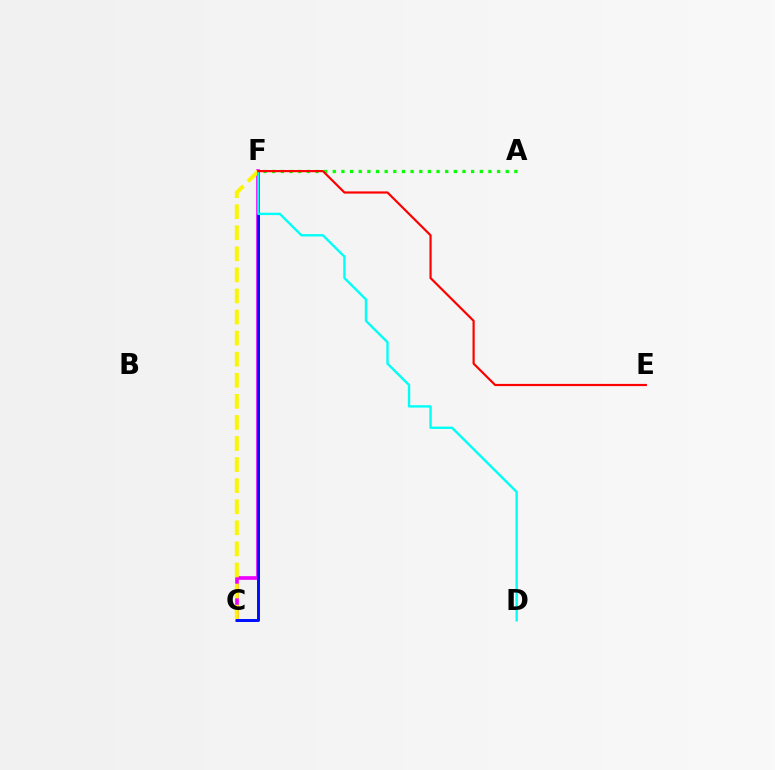{('C', 'F'): [{'color': '#ee00ff', 'line_style': 'solid', 'thickness': 2.63}, {'color': '#fcf500', 'line_style': 'dashed', 'thickness': 2.86}, {'color': '#0010ff', 'line_style': 'solid', 'thickness': 2.14}], ('D', 'F'): [{'color': '#00fff6', 'line_style': 'solid', 'thickness': 1.71}], ('A', 'F'): [{'color': '#08ff00', 'line_style': 'dotted', 'thickness': 2.35}], ('E', 'F'): [{'color': '#ff0000', 'line_style': 'solid', 'thickness': 1.58}]}